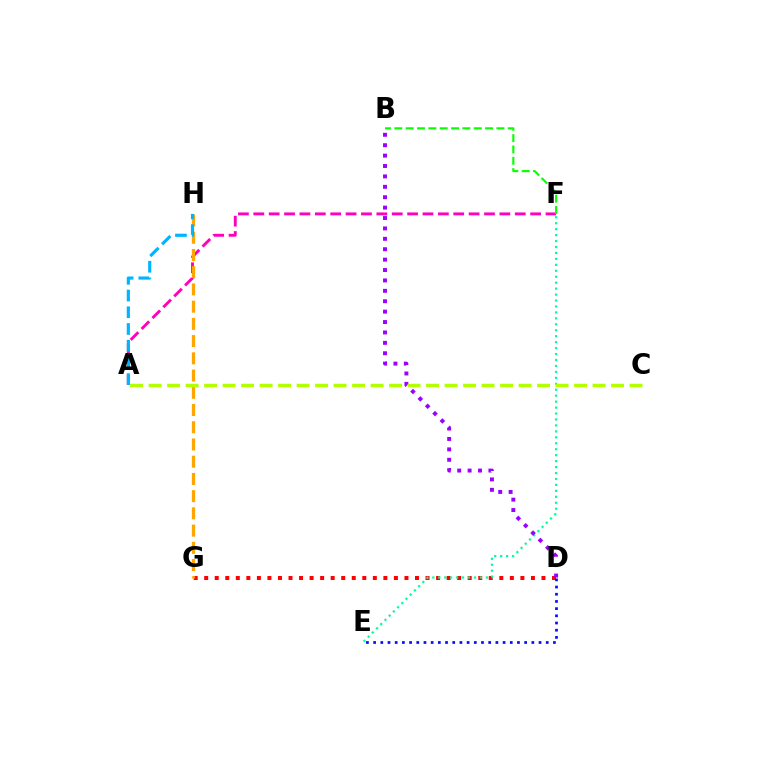{('D', 'G'): [{'color': '#ff0000', 'line_style': 'dotted', 'thickness': 2.86}], ('A', 'F'): [{'color': '#ff00bd', 'line_style': 'dashed', 'thickness': 2.09}], ('B', 'F'): [{'color': '#08ff00', 'line_style': 'dashed', 'thickness': 1.54}], ('D', 'E'): [{'color': '#0010ff', 'line_style': 'dotted', 'thickness': 1.95}], ('G', 'H'): [{'color': '#ffa500', 'line_style': 'dashed', 'thickness': 2.34}], ('A', 'H'): [{'color': '#00b5ff', 'line_style': 'dashed', 'thickness': 2.27}], ('E', 'F'): [{'color': '#00ff9d', 'line_style': 'dotted', 'thickness': 1.62}], ('B', 'D'): [{'color': '#9b00ff', 'line_style': 'dotted', 'thickness': 2.83}], ('A', 'C'): [{'color': '#b3ff00', 'line_style': 'dashed', 'thickness': 2.51}]}